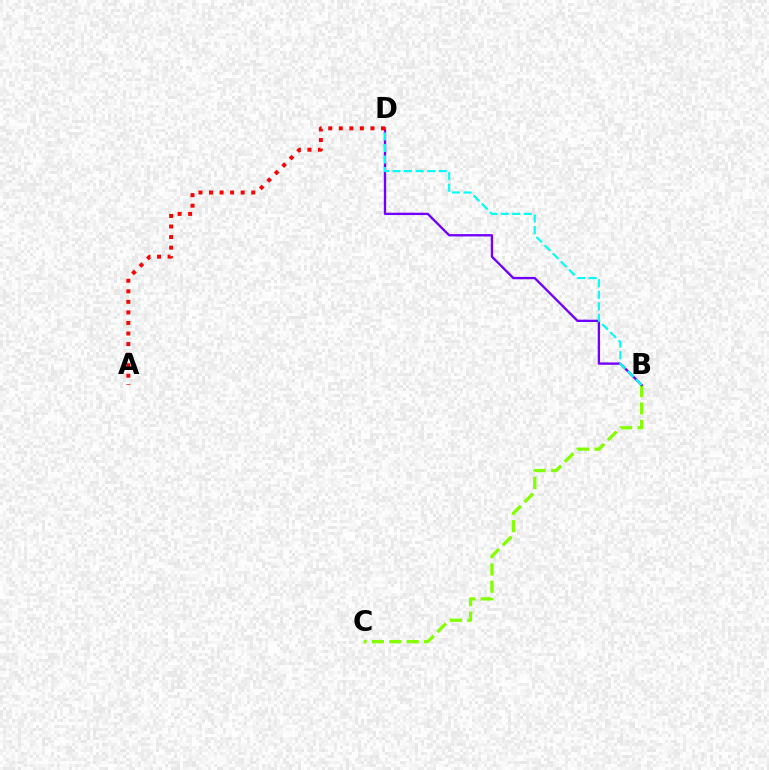{('B', 'C'): [{'color': '#84ff00', 'line_style': 'dashed', 'thickness': 2.36}], ('B', 'D'): [{'color': '#7200ff', 'line_style': 'solid', 'thickness': 1.69}, {'color': '#00fff6', 'line_style': 'dashed', 'thickness': 1.57}], ('A', 'D'): [{'color': '#ff0000', 'line_style': 'dotted', 'thickness': 2.87}]}